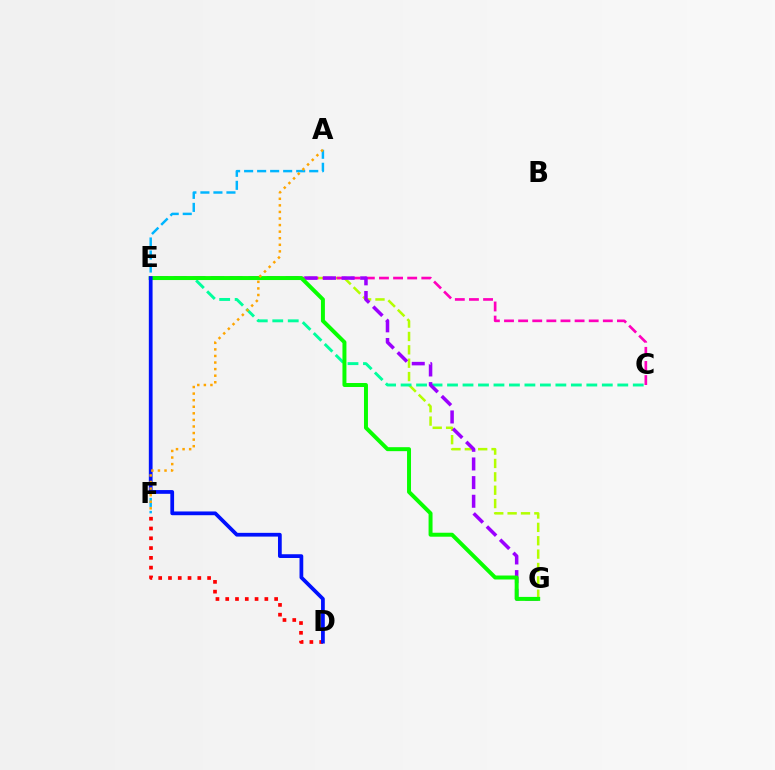{('D', 'F'): [{'color': '#ff0000', 'line_style': 'dotted', 'thickness': 2.66}], ('E', 'G'): [{'color': '#b3ff00', 'line_style': 'dashed', 'thickness': 1.82}, {'color': '#9b00ff', 'line_style': 'dashed', 'thickness': 2.53}, {'color': '#08ff00', 'line_style': 'solid', 'thickness': 2.86}], ('A', 'F'): [{'color': '#00b5ff', 'line_style': 'dashed', 'thickness': 1.77}, {'color': '#ffa500', 'line_style': 'dotted', 'thickness': 1.79}], ('C', 'E'): [{'color': '#ff00bd', 'line_style': 'dashed', 'thickness': 1.92}, {'color': '#00ff9d', 'line_style': 'dashed', 'thickness': 2.1}], ('D', 'E'): [{'color': '#0010ff', 'line_style': 'solid', 'thickness': 2.7}]}